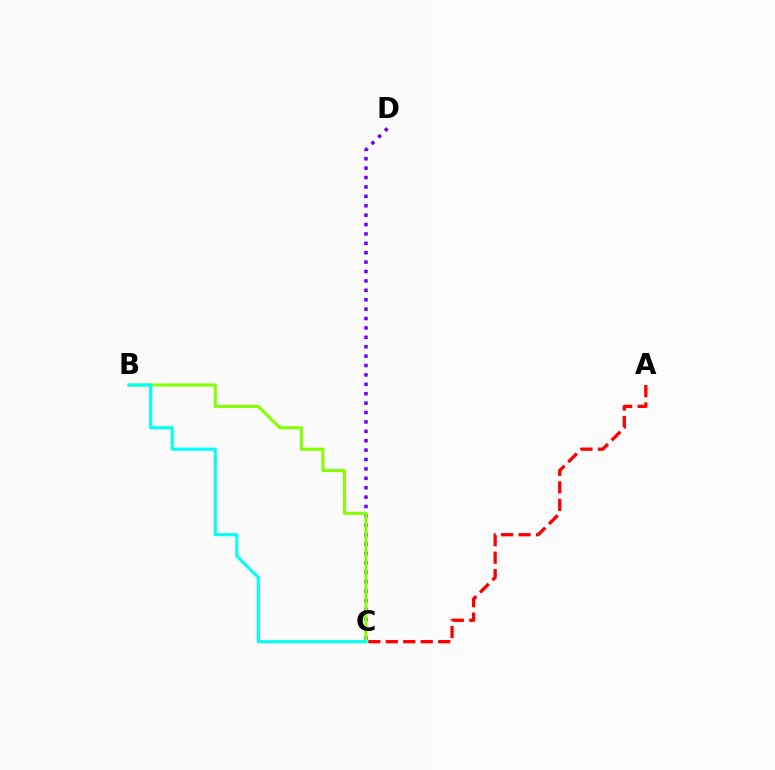{('A', 'C'): [{'color': '#ff0000', 'line_style': 'dashed', 'thickness': 2.37}], ('C', 'D'): [{'color': '#7200ff', 'line_style': 'dotted', 'thickness': 2.55}], ('B', 'C'): [{'color': '#84ff00', 'line_style': 'solid', 'thickness': 2.22}, {'color': '#00fff6', 'line_style': 'solid', 'thickness': 2.22}]}